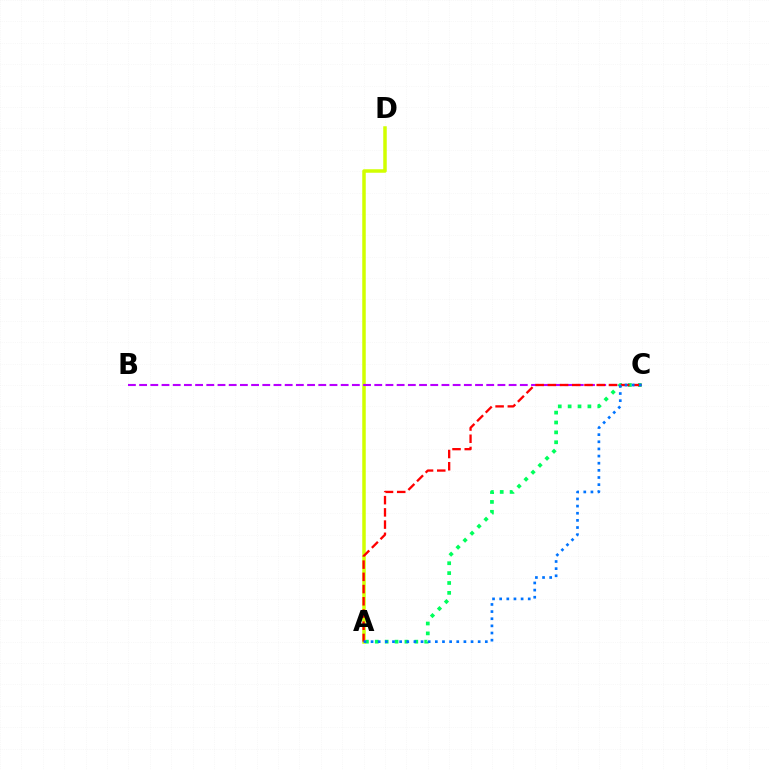{('A', 'C'): [{'color': '#00ff5c', 'line_style': 'dotted', 'thickness': 2.68}, {'color': '#ff0000', 'line_style': 'dashed', 'thickness': 1.66}, {'color': '#0074ff', 'line_style': 'dotted', 'thickness': 1.94}], ('A', 'D'): [{'color': '#d1ff00', 'line_style': 'solid', 'thickness': 2.52}], ('B', 'C'): [{'color': '#b900ff', 'line_style': 'dashed', 'thickness': 1.52}]}